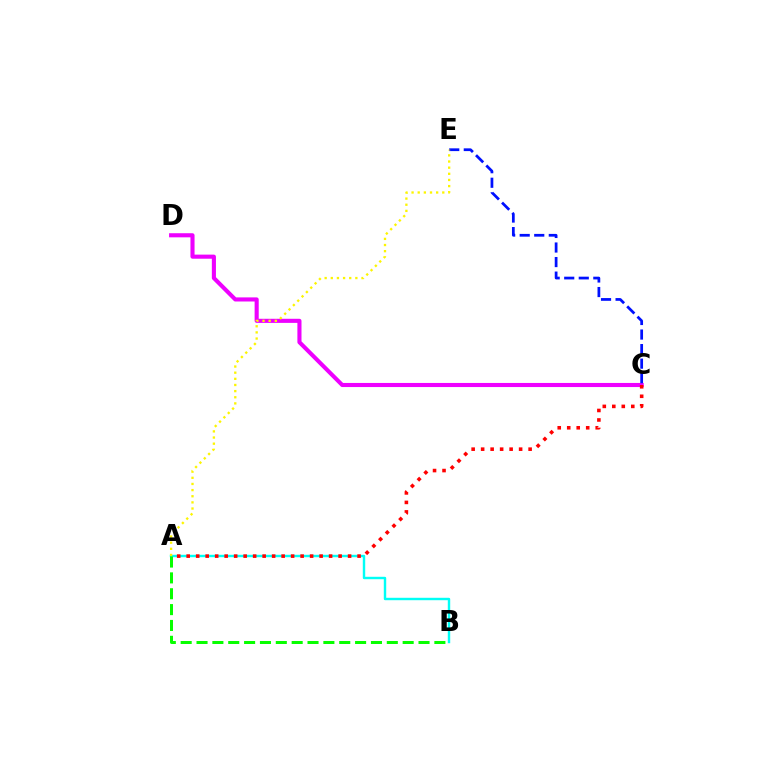{('C', 'D'): [{'color': '#ee00ff', 'line_style': 'solid', 'thickness': 2.95}], ('C', 'E'): [{'color': '#0010ff', 'line_style': 'dashed', 'thickness': 1.98}], ('A', 'B'): [{'color': '#00fff6', 'line_style': 'solid', 'thickness': 1.74}, {'color': '#08ff00', 'line_style': 'dashed', 'thickness': 2.15}], ('A', 'C'): [{'color': '#ff0000', 'line_style': 'dotted', 'thickness': 2.58}], ('A', 'E'): [{'color': '#fcf500', 'line_style': 'dotted', 'thickness': 1.67}]}